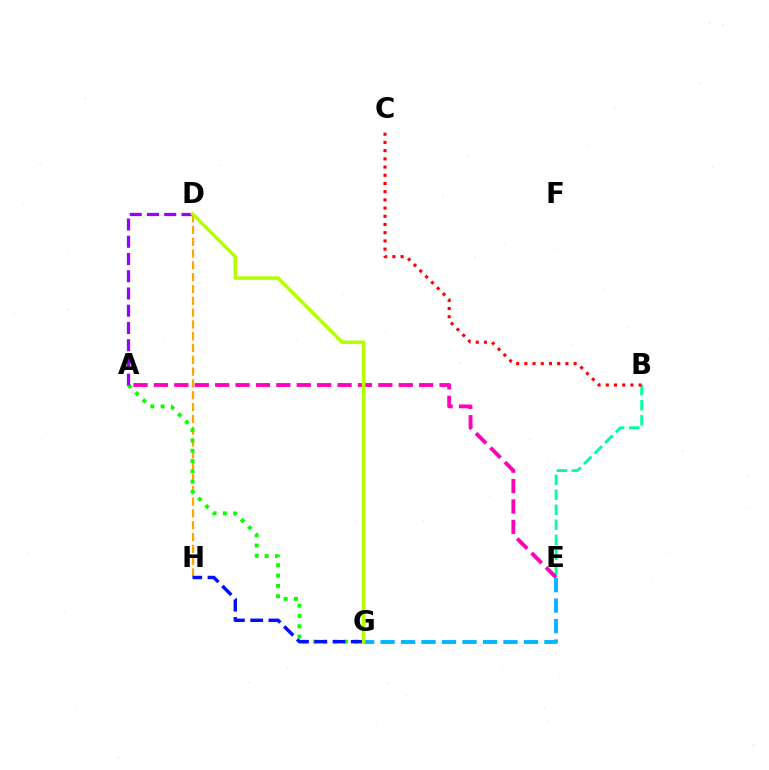{('B', 'E'): [{'color': '#00ff9d', 'line_style': 'dashed', 'thickness': 2.04}], ('A', 'E'): [{'color': '#ff00bd', 'line_style': 'dashed', 'thickness': 2.77}], ('D', 'H'): [{'color': '#ffa500', 'line_style': 'dashed', 'thickness': 1.6}], ('A', 'G'): [{'color': '#08ff00', 'line_style': 'dotted', 'thickness': 2.8}], ('B', 'C'): [{'color': '#ff0000', 'line_style': 'dotted', 'thickness': 2.23}], ('A', 'D'): [{'color': '#9b00ff', 'line_style': 'dashed', 'thickness': 2.34}], ('G', 'H'): [{'color': '#0010ff', 'line_style': 'dashed', 'thickness': 2.48}], ('E', 'G'): [{'color': '#00b5ff', 'line_style': 'dashed', 'thickness': 2.78}], ('D', 'G'): [{'color': '#b3ff00', 'line_style': 'solid', 'thickness': 2.49}]}